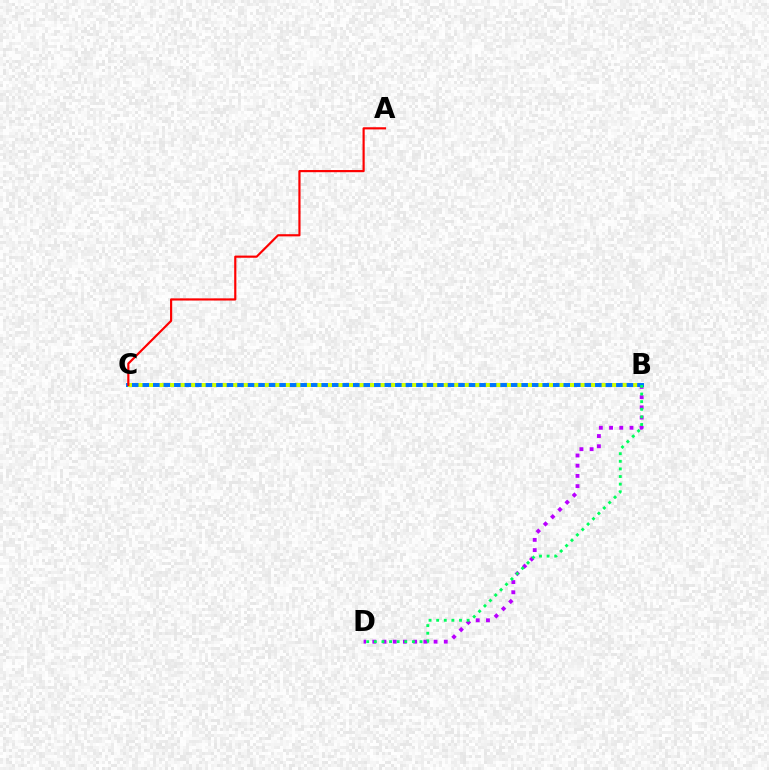{('B', 'D'): [{'color': '#b900ff', 'line_style': 'dotted', 'thickness': 2.77}, {'color': '#00ff5c', 'line_style': 'dotted', 'thickness': 2.07}], ('B', 'C'): [{'color': '#0074ff', 'line_style': 'solid', 'thickness': 2.85}, {'color': '#d1ff00', 'line_style': 'dotted', 'thickness': 2.86}], ('A', 'C'): [{'color': '#ff0000', 'line_style': 'solid', 'thickness': 1.56}]}